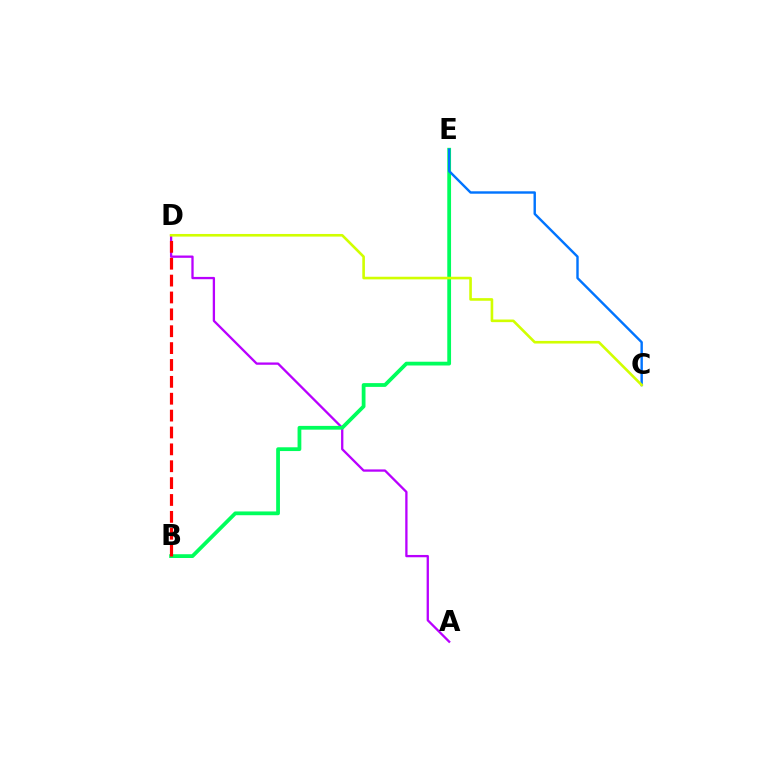{('A', 'D'): [{'color': '#b900ff', 'line_style': 'solid', 'thickness': 1.66}], ('B', 'E'): [{'color': '#00ff5c', 'line_style': 'solid', 'thickness': 2.72}], ('C', 'E'): [{'color': '#0074ff', 'line_style': 'solid', 'thickness': 1.74}], ('B', 'D'): [{'color': '#ff0000', 'line_style': 'dashed', 'thickness': 2.29}], ('C', 'D'): [{'color': '#d1ff00', 'line_style': 'solid', 'thickness': 1.89}]}